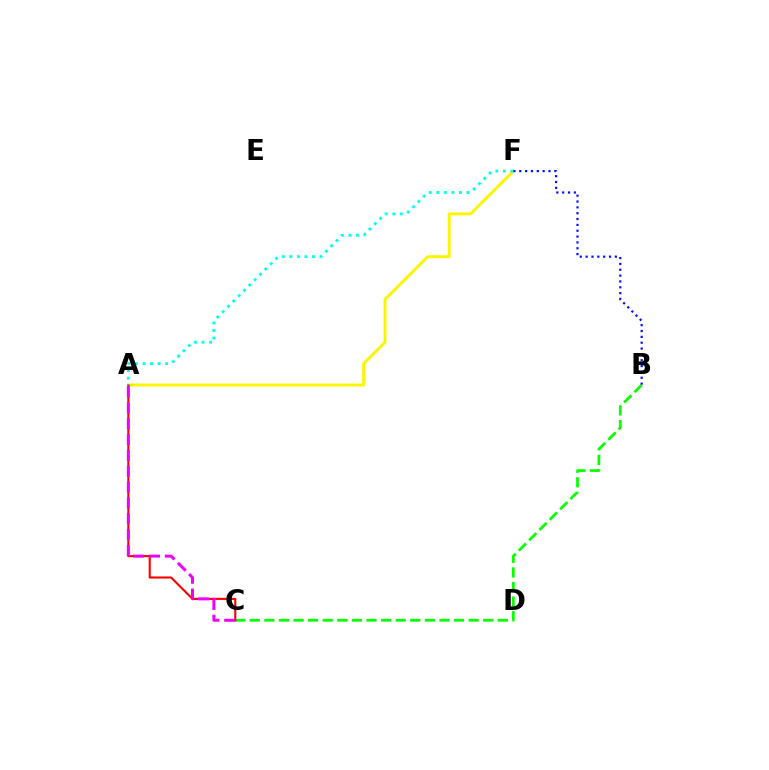{('B', 'C'): [{'color': '#08ff00', 'line_style': 'dashed', 'thickness': 1.98}], ('A', 'F'): [{'color': '#fcf500', 'line_style': 'solid', 'thickness': 2.1}, {'color': '#00fff6', 'line_style': 'dotted', 'thickness': 2.05}], ('A', 'C'): [{'color': '#ff0000', 'line_style': 'solid', 'thickness': 1.52}, {'color': '#ee00ff', 'line_style': 'dashed', 'thickness': 2.15}], ('B', 'F'): [{'color': '#0010ff', 'line_style': 'dotted', 'thickness': 1.59}]}